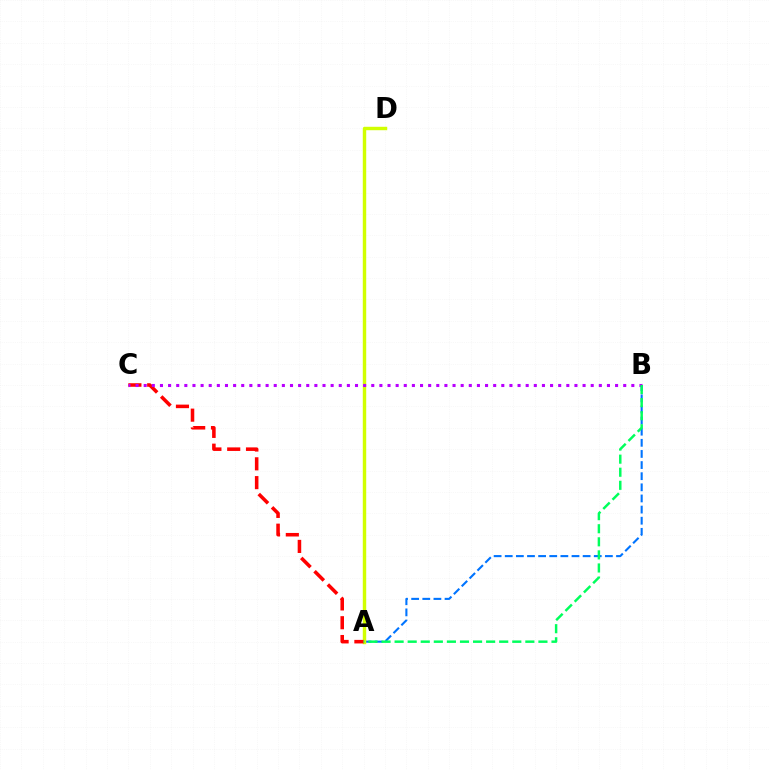{('A', 'B'): [{'color': '#0074ff', 'line_style': 'dashed', 'thickness': 1.51}, {'color': '#00ff5c', 'line_style': 'dashed', 'thickness': 1.78}], ('A', 'D'): [{'color': '#d1ff00', 'line_style': 'solid', 'thickness': 2.47}], ('A', 'C'): [{'color': '#ff0000', 'line_style': 'dashed', 'thickness': 2.55}], ('B', 'C'): [{'color': '#b900ff', 'line_style': 'dotted', 'thickness': 2.21}]}